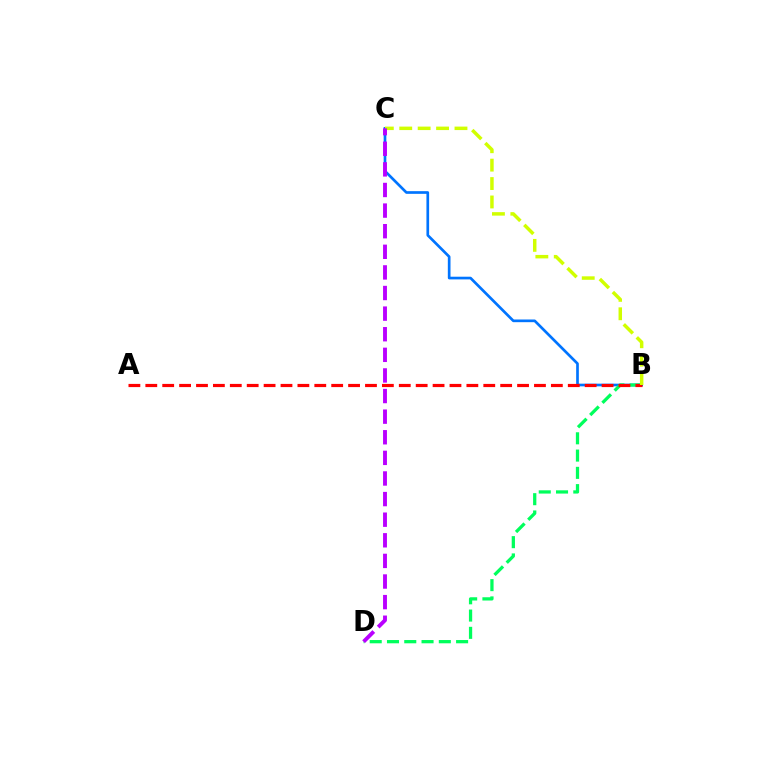{('B', 'C'): [{'color': '#0074ff', 'line_style': 'solid', 'thickness': 1.93}, {'color': '#d1ff00', 'line_style': 'dashed', 'thickness': 2.5}], ('B', 'D'): [{'color': '#00ff5c', 'line_style': 'dashed', 'thickness': 2.35}], ('A', 'B'): [{'color': '#ff0000', 'line_style': 'dashed', 'thickness': 2.3}], ('C', 'D'): [{'color': '#b900ff', 'line_style': 'dashed', 'thickness': 2.8}]}